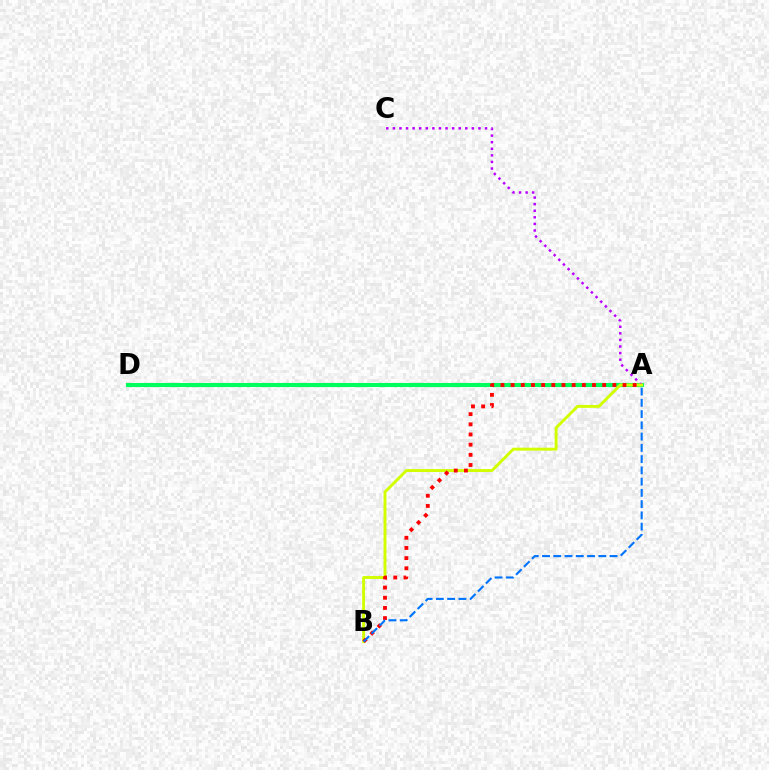{('A', 'D'): [{'color': '#00ff5c', 'line_style': 'solid', 'thickness': 2.95}], ('A', 'C'): [{'color': '#b900ff', 'line_style': 'dotted', 'thickness': 1.79}], ('A', 'B'): [{'color': '#d1ff00', 'line_style': 'solid', 'thickness': 2.1}, {'color': '#ff0000', 'line_style': 'dotted', 'thickness': 2.76}, {'color': '#0074ff', 'line_style': 'dashed', 'thickness': 1.53}]}